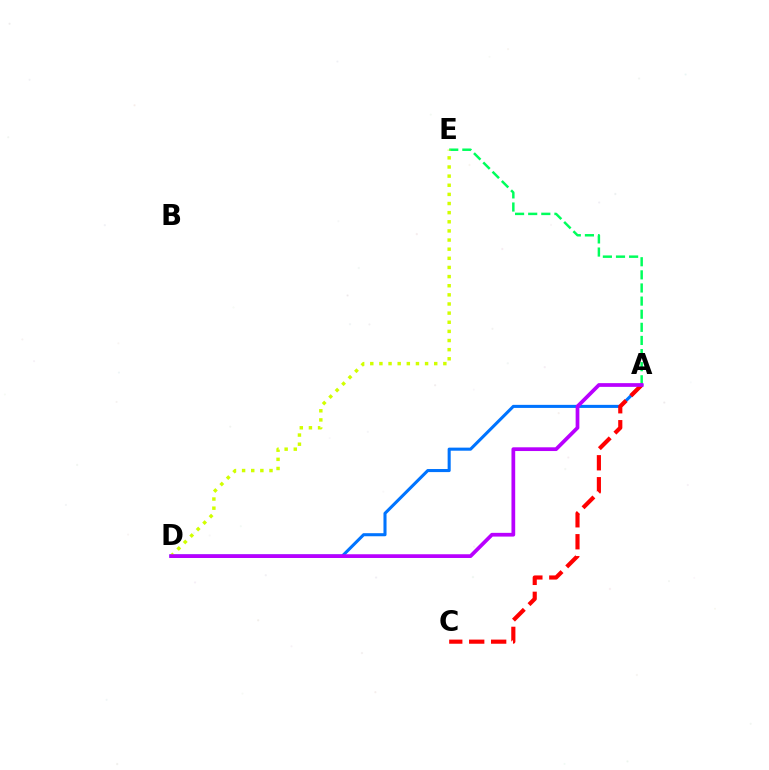{('A', 'E'): [{'color': '#00ff5c', 'line_style': 'dashed', 'thickness': 1.78}], ('A', 'D'): [{'color': '#0074ff', 'line_style': 'solid', 'thickness': 2.21}, {'color': '#b900ff', 'line_style': 'solid', 'thickness': 2.69}], ('D', 'E'): [{'color': '#d1ff00', 'line_style': 'dotted', 'thickness': 2.48}], ('A', 'C'): [{'color': '#ff0000', 'line_style': 'dashed', 'thickness': 2.98}]}